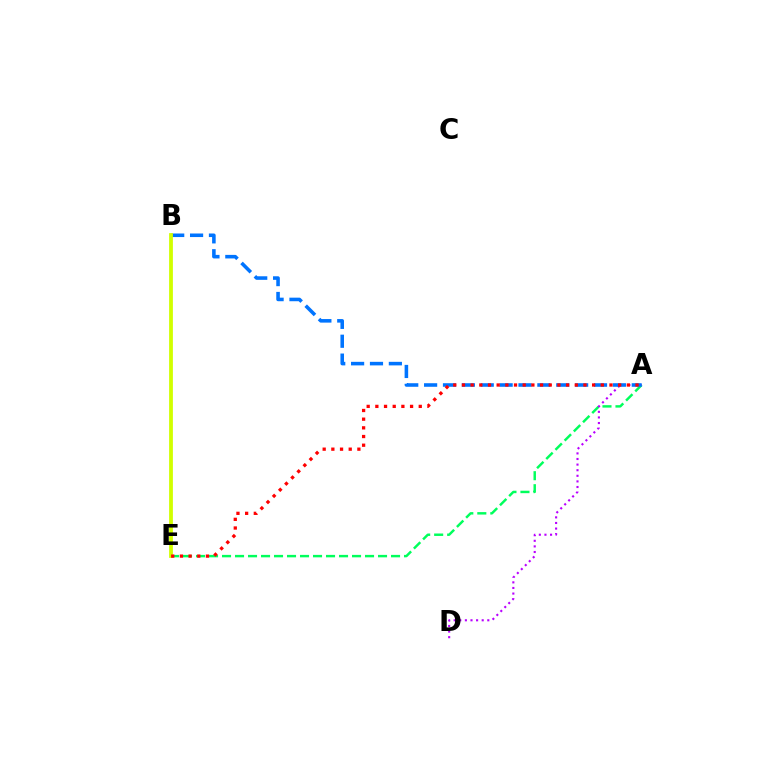{('A', 'E'): [{'color': '#00ff5c', 'line_style': 'dashed', 'thickness': 1.77}, {'color': '#ff0000', 'line_style': 'dotted', 'thickness': 2.36}], ('A', 'D'): [{'color': '#b900ff', 'line_style': 'dotted', 'thickness': 1.52}], ('A', 'B'): [{'color': '#0074ff', 'line_style': 'dashed', 'thickness': 2.56}], ('B', 'E'): [{'color': '#d1ff00', 'line_style': 'solid', 'thickness': 2.73}]}